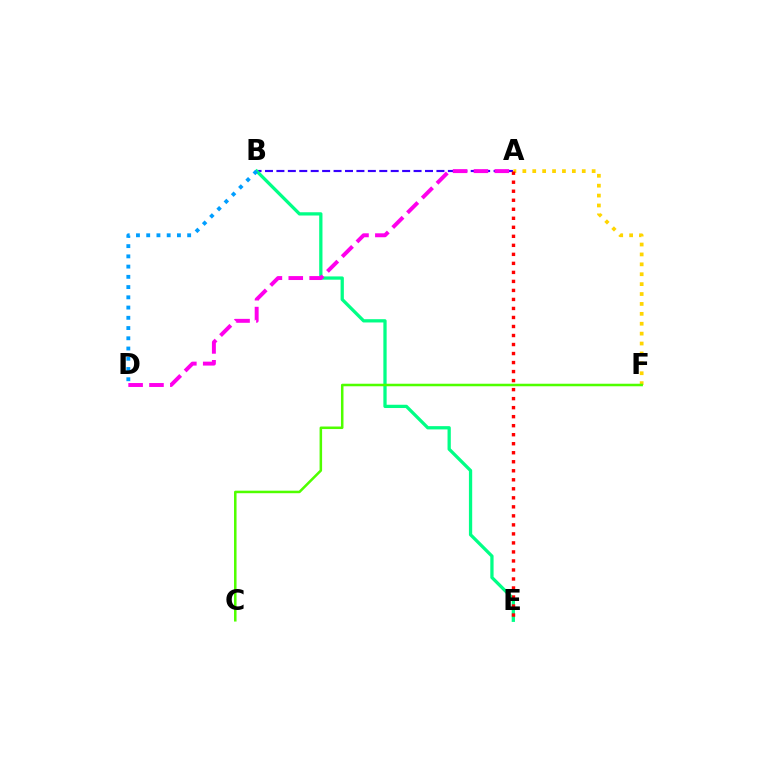{('A', 'B'): [{'color': '#3700ff', 'line_style': 'dashed', 'thickness': 1.55}], ('A', 'F'): [{'color': '#ffd500', 'line_style': 'dotted', 'thickness': 2.69}], ('B', 'E'): [{'color': '#00ff86', 'line_style': 'solid', 'thickness': 2.36}], ('A', 'D'): [{'color': '#ff00ed', 'line_style': 'dashed', 'thickness': 2.83}], ('C', 'F'): [{'color': '#4fff00', 'line_style': 'solid', 'thickness': 1.82}], ('A', 'E'): [{'color': '#ff0000', 'line_style': 'dotted', 'thickness': 2.45}], ('B', 'D'): [{'color': '#009eff', 'line_style': 'dotted', 'thickness': 2.78}]}